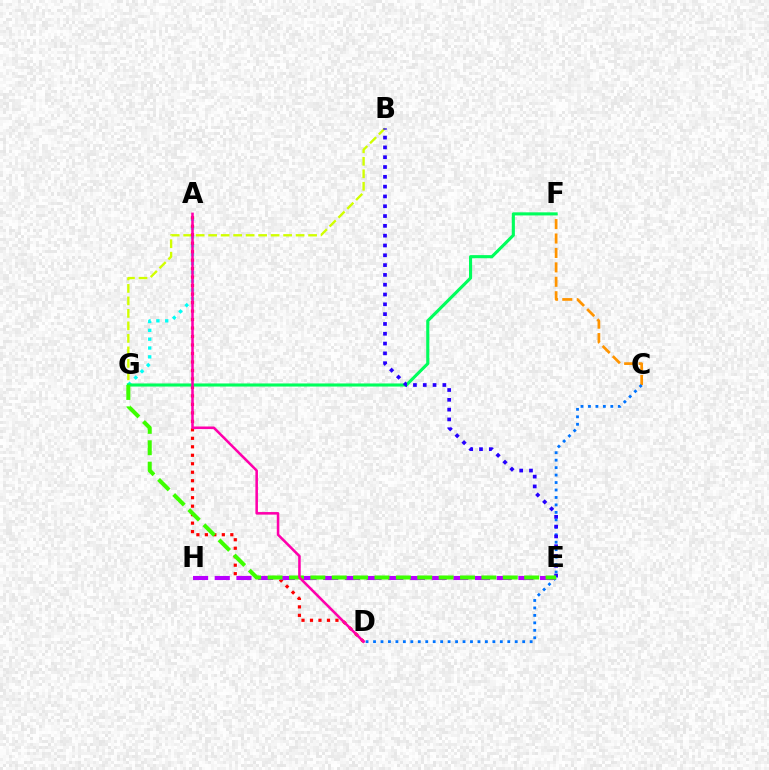{('C', 'F'): [{'color': '#ff9400', 'line_style': 'dashed', 'thickness': 1.96}], ('C', 'D'): [{'color': '#0074ff', 'line_style': 'dotted', 'thickness': 2.03}], ('B', 'G'): [{'color': '#d1ff00', 'line_style': 'dashed', 'thickness': 1.7}], ('A', 'G'): [{'color': '#00fff6', 'line_style': 'dotted', 'thickness': 2.4}], ('A', 'D'): [{'color': '#ff0000', 'line_style': 'dotted', 'thickness': 2.3}, {'color': '#ff00ac', 'line_style': 'solid', 'thickness': 1.84}], ('E', 'H'): [{'color': '#b900ff', 'line_style': 'dashed', 'thickness': 2.95}], ('F', 'G'): [{'color': '#00ff5c', 'line_style': 'solid', 'thickness': 2.23}], ('B', 'E'): [{'color': '#2500ff', 'line_style': 'dotted', 'thickness': 2.66}], ('E', 'G'): [{'color': '#3dff00', 'line_style': 'dashed', 'thickness': 2.9}]}